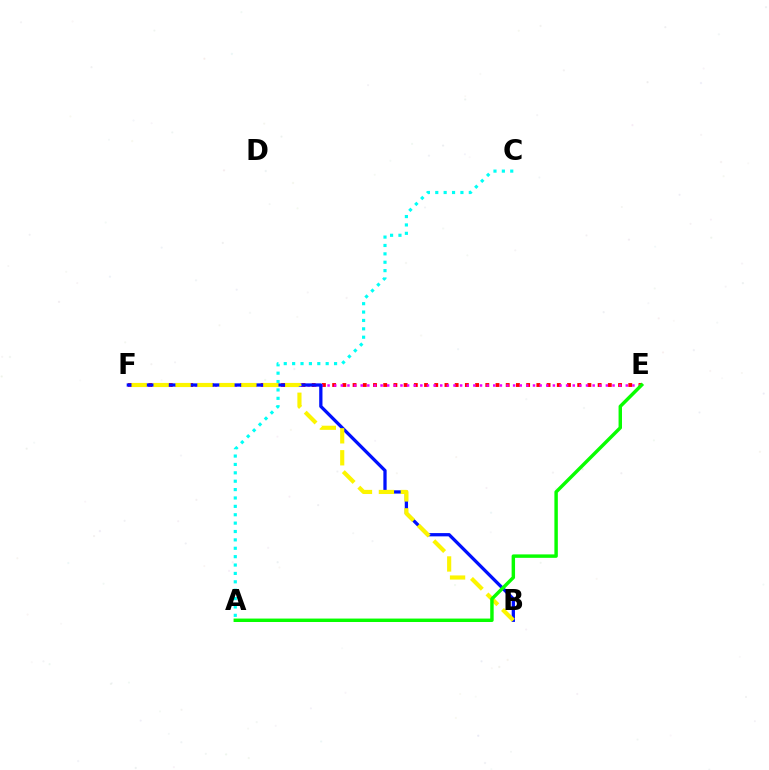{('E', 'F'): [{'color': '#ff0000', 'line_style': 'dotted', 'thickness': 2.77}, {'color': '#ee00ff', 'line_style': 'dotted', 'thickness': 1.8}], ('A', 'C'): [{'color': '#00fff6', 'line_style': 'dotted', 'thickness': 2.28}], ('B', 'F'): [{'color': '#0010ff', 'line_style': 'solid', 'thickness': 2.36}, {'color': '#fcf500', 'line_style': 'dashed', 'thickness': 2.98}], ('A', 'E'): [{'color': '#08ff00', 'line_style': 'solid', 'thickness': 2.48}]}